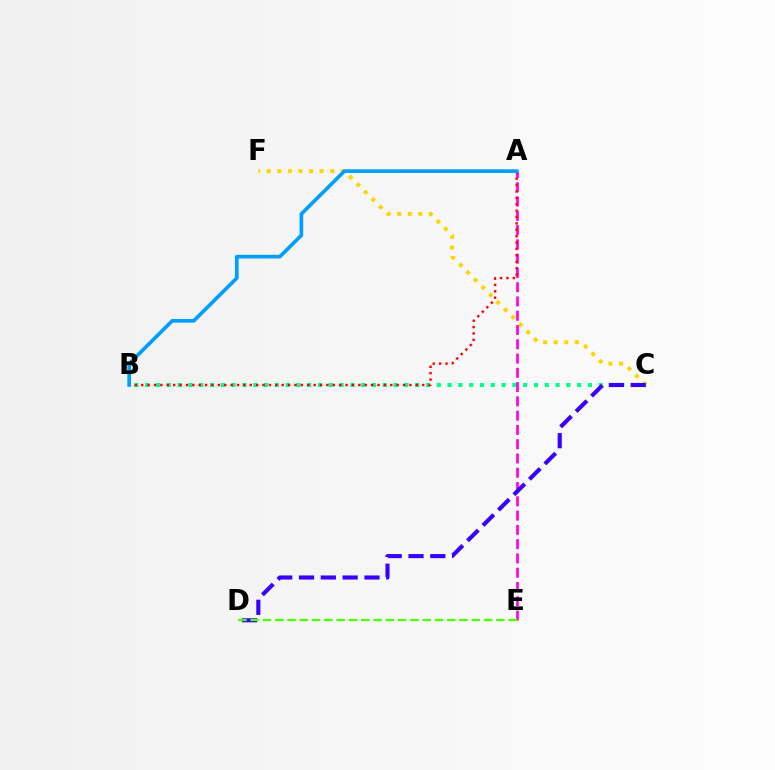{('B', 'C'): [{'color': '#00ff86', 'line_style': 'dotted', 'thickness': 2.93}], ('C', 'F'): [{'color': '#ffd500', 'line_style': 'dotted', 'thickness': 2.87}], ('A', 'E'): [{'color': '#ff00ed', 'line_style': 'dashed', 'thickness': 1.94}], ('C', 'D'): [{'color': '#3700ff', 'line_style': 'dashed', 'thickness': 2.96}], ('D', 'E'): [{'color': '#4fff00', 'line_style': 'dashed', 'thickness': 1.67}], ('A', 'B'): [{'color': '#ff0000', 'line_style': 'dotted', 'thickness': 1.74}, {'color': '#009eff', 'line_style': 'solid', 'thickness': 2.64}]}